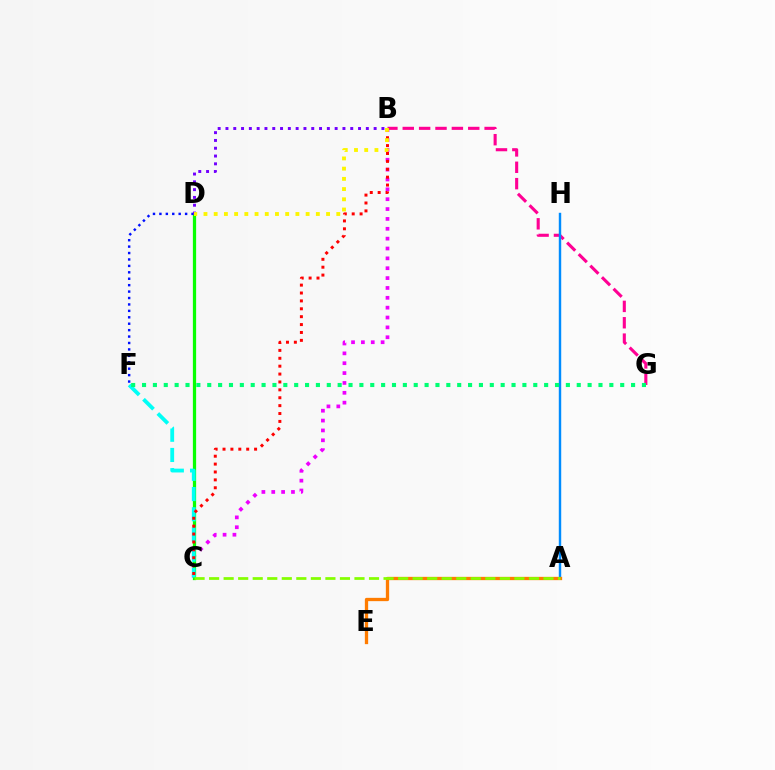{('B', 'C'): [{'color': '#ee00ff', 'line_style': 'dotted', 'thickness': 2.68}, {'color': '#ff0000', 'line_style': 'dotted', 'thickness': 2.14}], ('C', 'D'): [{'color': '#08ff00', 'line_style': 'solid', 'thickness': 2.35}], ('C', 'F'): [{'color': '#00fff6', 'line_style': 'dashed', 'thickness': 2.75}], ('D', 'F'): [{'color': '#0010ff', 'line_style': 'dotted', 'thickness': 1.75}], ('B', 'G'): [{'color': '#ff0094', 'line_style': 'dashed', 'thickness': 2.22}], ('A', 'H'): [{'color': '#008cff', 'line_style': 'solid', 'thickness': 1.75}], ('B', 'D'): [{'color': '#7200ff', 'line_style': 'dotted', 'thickness': 2.12}, {'color': '#fcf500', 'line_style': 'dotted', 'thickness': 2.78}], ('A', 'E'): [{'color': '#ff7c00', 'line_style': 'solid', 'thickness': 2.38}], ('A', 'C'): [{'color': '#84ff00', 'line_style': 'dashed', 'thickness': 1.97}], ('F', 'G'): [{'color': '#00ff74', 'line_style': 'dotted', 'thickness': 2.95}]}